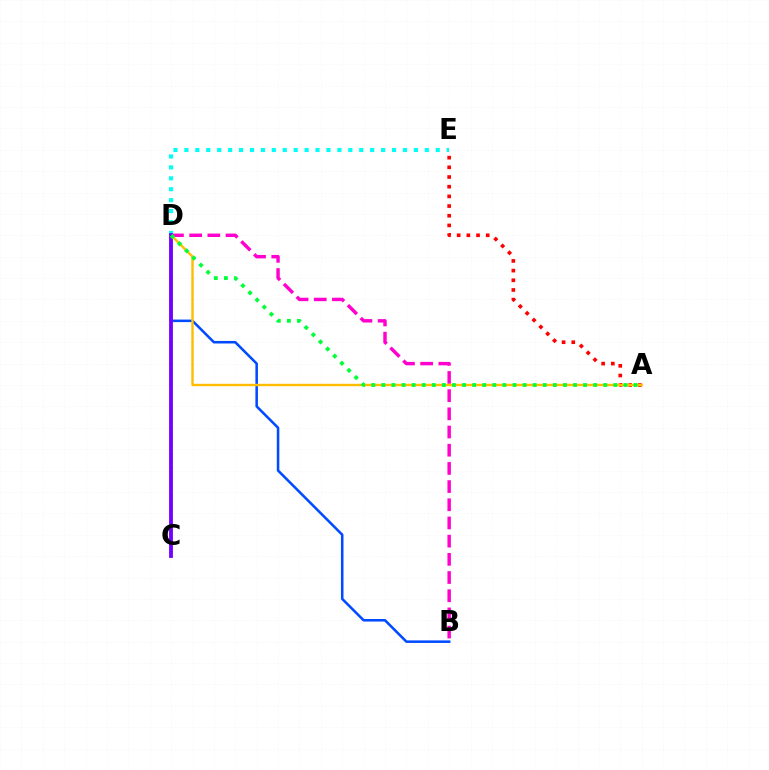{('B', 'D'): [{'color': '#ff00cf', 'line_style': 'dashed', 'thickness': 2.47}, {'color': '#004bff', 'line_style': 'solid', 'thickness': 1.84}], ('D', 'E'): [{'color': '#00fff6', 'line_style': 'dotted', 'thickness': 2.97}], ('A', 'E'): [{'color': '#ff0000', 'line_style': 'dotted', 'thickness': 2.63}], ('C', 'D'): [{'color': '#84ff00', 'line_style': 'dotted', 'thickness': 1.9}, {'color': '#7200ff', 'line_style': 'solid', 'thickness': 2.74}], ('A', 'D'): [{'color': '#ffbd00', 'line_style': 'solid', 'thickness': 1.72}, {'color': '#00ff39', 'line_style': 'dotted', 'thickness': 2.74}]}